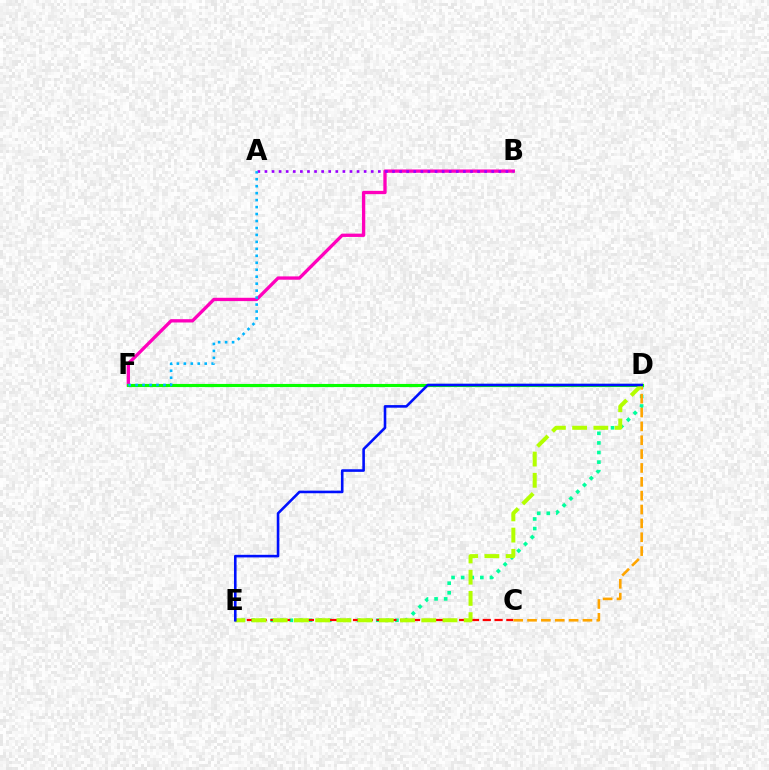{('D', 'E'): [{'color': '#00ff9d', 'line_style': 'dotted', 'thickness': 2.61}, {'color': '#b3ff00', 'line_style': 'dashed', 'thickness': 2.88}, {'color': '#0010ff', 'line_style': 'solid', 'thickness': 1.87}], ('B', 'F'): [{'color': '#ff00bd', 'line_style': 'solid', 'thickness': 2.39}], ('D', 'F'): [{'color': '#08ff00', 'line_style': 'solid', 'thickness': 2.25}], ('C', 'E'): [{'color': '#ff0000', 'line_style': 'dashed', 'thickness': 1.6}], ('A', 'B'): [{'color': '#9b00ff', 'line_style': 'dotted', 'thickness': 1.93}], ('C', 'D'): [{'color': '#ffa500', 'line_style': 'dashed', 'thickness': 1.88}], ('A', 'F'): [{'color': '#00b5ff', 'line_style': 'dotted', 'thickness': 1.89}]}